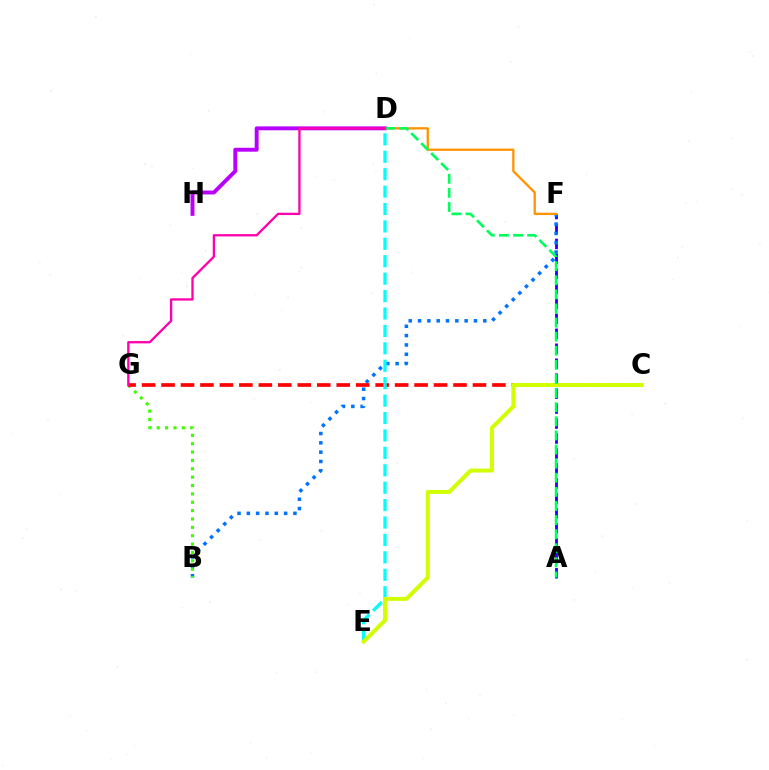{('D', 'H'): [{'color': '#b900ff', 'line_style': 'solid', 'thickness': 2.82}], ('A', 'F'): [{'color': '#2500ff', 'line_style': 'dashed', 'thickness': 2.03}], ('B', 'F'): [{'color': '#0074ff', 'line_style': 'dotted', 'thickness': 2.53}], ('B', 'G'): [{'color': '#3dff00', 'line_style': 'dotted', 'thickness': 2.27}], ('C', 'G'): [{'color': '#ff0000', 'line_style': 'dashed', 'thickness': 2.64}], ('D', 'F'): [{'color': '#ff9400', 'line_style': 'solid', 'thickness': 1.66}], ('D', 'E'): [{'color': '#00fff6', 'line_style': 'dashed', 'thickness': 2.37}], ('C', 'E'): [{'color': '#d1ff00', 'line_style': 'solid', 'thickness': 2.86}], ('A', 'D'): [{'color': '#00ff5c', 'line_style': 'dashed', 'thickness': 1.92}], ('D', 'G'): [{'color': '#ff00ac', 'line_style': 'solid', 'thickness': 1.67}]}